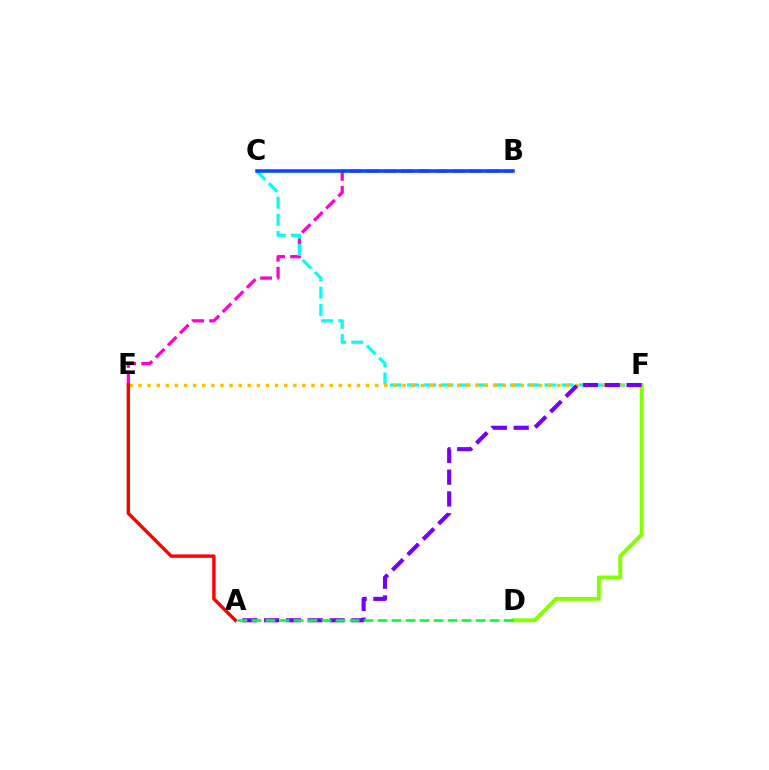{('B', 'E'): [{'color': '#ff00cf', 'line_style': 'dashed', 'thickness': 2.33}], ('C', 'F'): [{'color': '#00fff6', 'line_style': 'dashed', 'thickness': 2.34}], ('E', 'F'): [{'color': '#ffbd00', 'line_style': 'dotted', 'thickness': 2.47}], ('B', 'C'): [{'color': '#004bff', 'line_style': 'solid', 'thickness': 2.56}], ('A', 'E'): [{'color': '#ff0000', 'line_style': 'solid', 'thickness': 2.45}], ('D', 'F'): [{'color': '#84ff00', 'line_style': 'solid', 'thickness': 2.82}], ('A', 'F'): [{'color': '#7200ff', 'line_style': 'dashed', 'thickness': 2.96}], ('A', 'D'): [{'color': '#00ff39', 'line_style': 'dashed', 'thickness': 1.9}]}